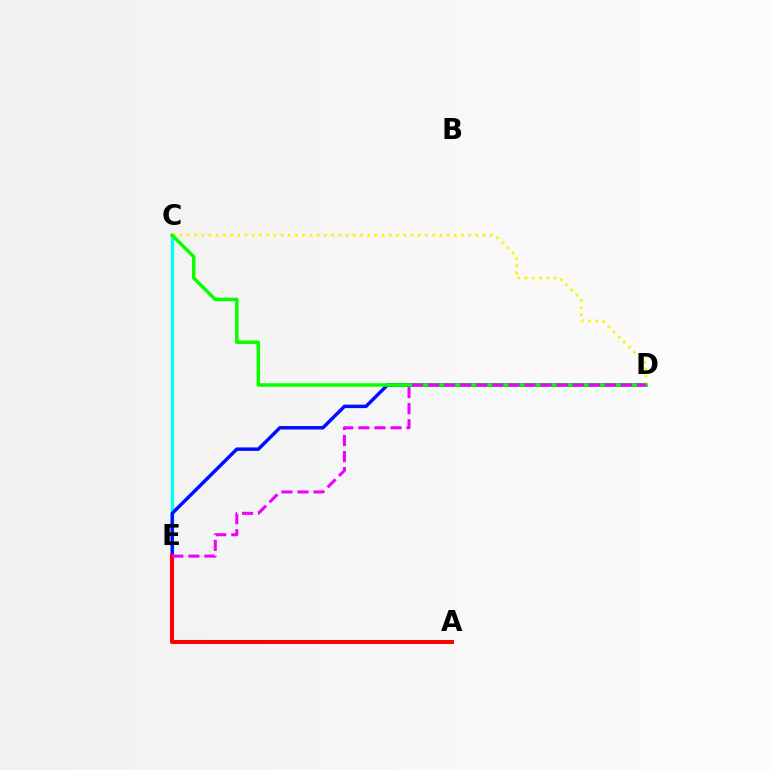{('C', 'E'): [{'color': '#00fff6', 'line_style': 'solid', 'thickness': 2.37}], ('D', 'E'): [{'color': '#0010ff', 'line_style': 'solid', 'thickness': 2.49}, {'color': '#ee00ff', 'line_style': 'dashed', 'thickness': 2.18}], ('A', 'E'): [{'color': '#ff0000', 'line_style': 'solid', 'thickness': 2.89}], ('C', 'D'): [{'color': '#fcf500', 'line_style': 'dotted', 'thickness': 1.96}, {'color': '#08ff00', 'line_style': 'solid', 'thickness': 2.53}]}